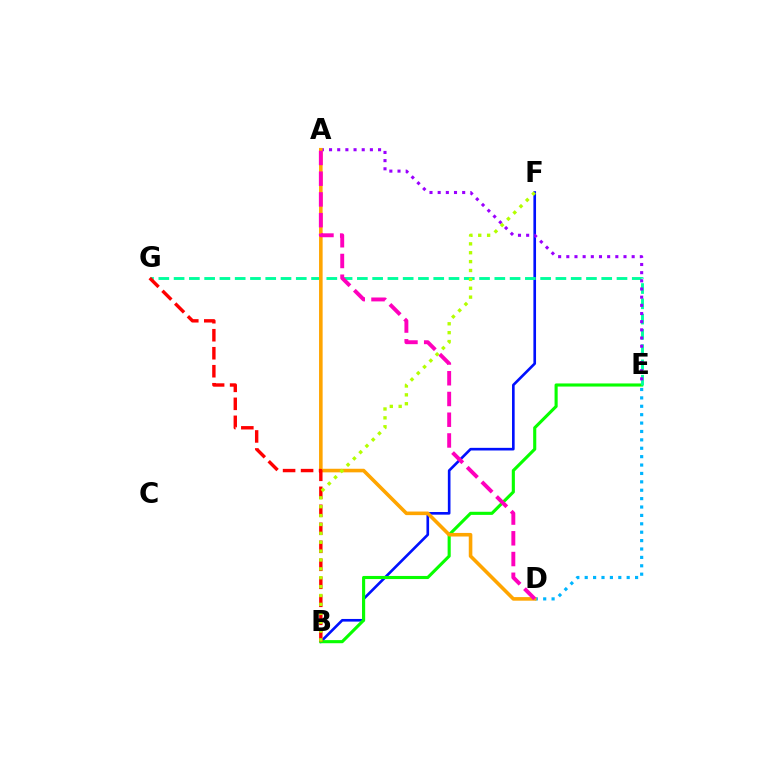{('B', 'F'): [{'color': '#0010ff', 'line_style': 'solid', 'thickness': 1.9}, {'color': '#b3ff00', 'line_style': 'dotted', 'thickness': 2.41}], ('B', 'E'): [{'color': '#08ff00', 'line_style': 'solid', 'thickness': 2.24}], ('E', 'G'): [{'color': '#00ff9d', 'line_style': 'dashed', 'thickness': 2.07}], ('A', 'E'): [{'color': '#9b00ff', 'line_style': 'dotted', 'thickness': 2.22}], ('D', 'E'): [{'color': '#00b5ff', 'line_style': 'dotted', 'thickness': 2.28}], ('A', 'D'): [{'color': '#ffa500', 'line_style': 'solid', 'thickness': 2.58}, {'color': '#ff00bd', 'line_style': 'dashed', 'thickness': 2.82}], ('B', 'G'): [{'color': '#ff0000', 'line_style': 'dashed', 'thickness': 2.45}]}